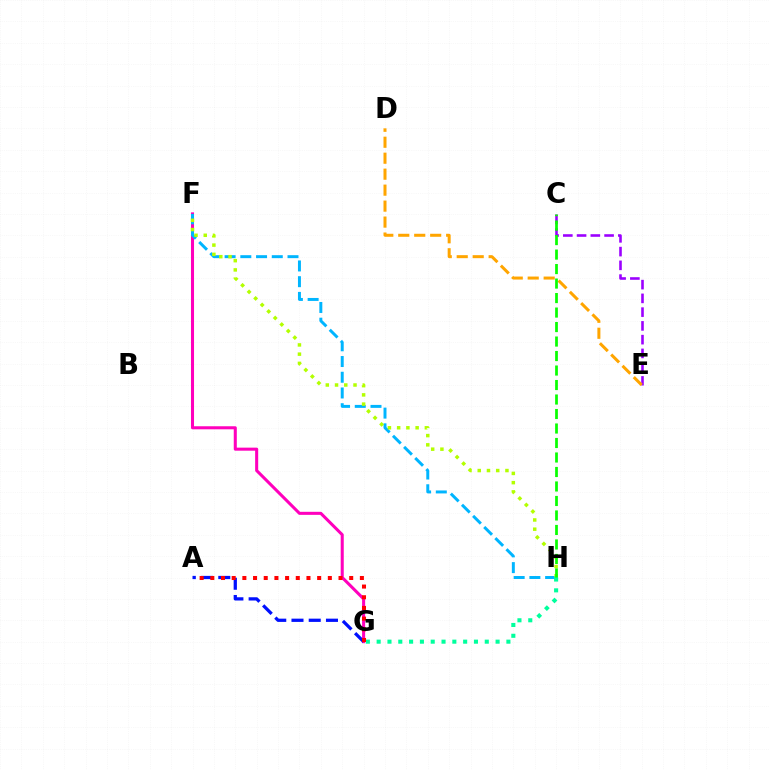{('F', 'G'): [{'color': '#ff00bd', 'line_style': 'solid', 'thickness': 2.2}], ('F', 'H'): [{'color': '#00b5ff', 'line_style': 'dashed', 'thickness': 2.14}, {'color': '#b3ff00', 'line_style': 'dotted', 'thickness': 2.51}], ('A', 'G'): [{'color': '#0010ff', 'line_style': 'dashed', 'thickness': 2.34}, {'color': '#ff0000', 'line_style': 'dotted', 'thickness': 2.9}], ('C', 'E'): [{'color': '#9b00ff', 'line_style': 'dashed', 'thickness': 1.87}], ('D', 'E'): [{'color': '#ffa500', 'line_style': 'dashed', 'thickness': 2.17}], ('C', 'H'): [{'color': '#08ff00', 'line_style': 'dashed', 'thickness': 1.97}], ('G', 'H'): [{'color': '#00ff9d', 'line_style': 'dotted', 'thickness': 2.94}]}